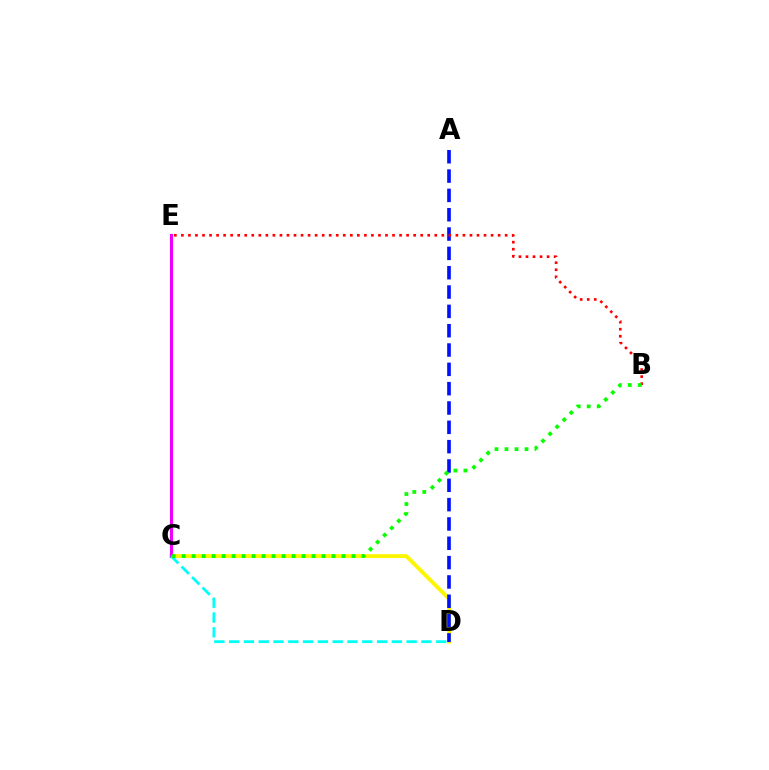{('C', 'D'): [{'color': '#fcf500', 'line_style': 'solid', 'thickness': 2.78}, {'color': '#00fff6', 'line_style': 'dashed', 'thickness': 2.01}], ('C', 'E'): [{'color': '#ee00ff', 'line_style': 'solid', 'thickness': 2.25}], ('A', 'D'): [{'color': '#0010ff', 'line_style': 'dashed', 'thickness': 2.63}], ('B', 'E'): [{'color': '#ff0000', 'line_style': 'dotted', 'thickness': 1.91}], ('B', 'C'): [{'color': '#08ff00', 'line_style': 'dotted', 'thickness': 2.71}]}